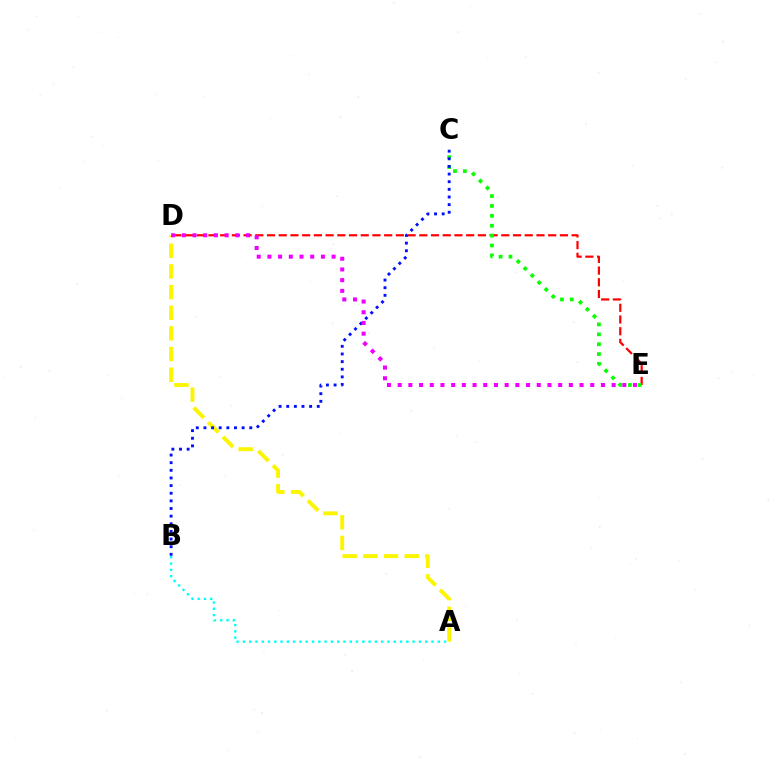{('D', 'E'): [{'color': '#ff0000', 'line_style': 'dashed', 'thickness': 1.59}, {'color': '#ee00ff', 'line_style': 'dotted', 'thickness': 2.91}], ('A', 'D'): [{'color': '#fcf500', 'line_style': 'dashed', 'thickness': 2.81}], ('A', 'B'): [{'color': '#00fff6', 'line_style': 'dotted', 'thickness': 1.71}], ('C', 'E'): [{'color': '#08ff00', 'line_style': 'dotted', 'thickness': 2.69}], ('B', 'C'): [{'color': '#0010ff', 'line_style': 'dotted', 'thickness': 2.07}]}